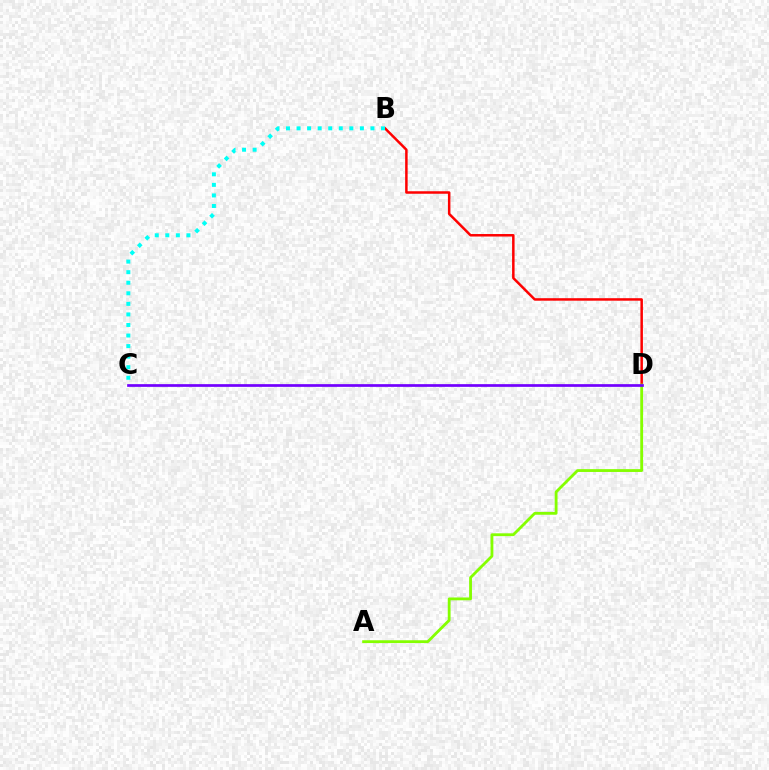{('B', 'D'): [{'color': '#ff0000', 'line_style': 'solid', 'thickness': 1.8}], ('B', 'C'): [{'color': '#00fff6', 'line_style': 'dotted', 'thickness': 2.87}], ('A', 'D'): [{'color': '#84ff00', 'line_style': 'solid', 'thickness': 2.03}], ('C', 'D'): [{'color': '#7200ff', 'line_style': 'solid', 'thickness': 1.95}]}